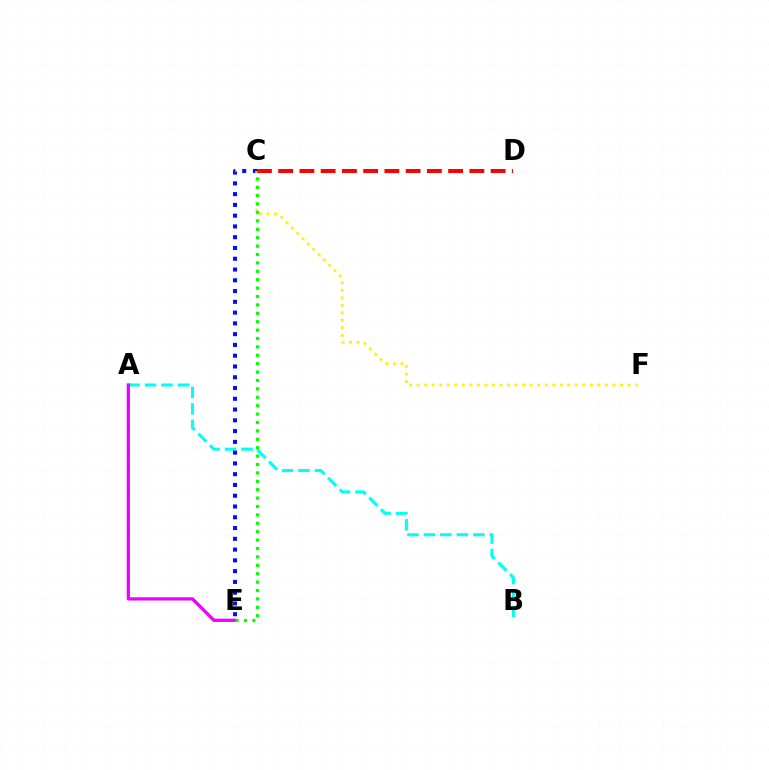{('A', 'B'): [{'color': '#00fff6', 'line_style': 'dashed', 'thickness': 2.24}], ('C', 'E'): [{'color': '#0010ff', 'line_style': 'dotted', 'thickness': 2.93}, {'color': '#08ff00', 'line_style': 'dotted', 'thickness': 2.28}], ('C', 'F'): [{'color': '#fcf500', 'line_style': 'dotted', 'thickness': 2.05}], ('C', 'D'): [{'color': '#ff0000', 'line_style': 'dashed', 'thickness': 2.89}], ('A', 'E'): [{'color': '#ee00ff', 'line_style': 'solid', 'thickness': 2.34}]}